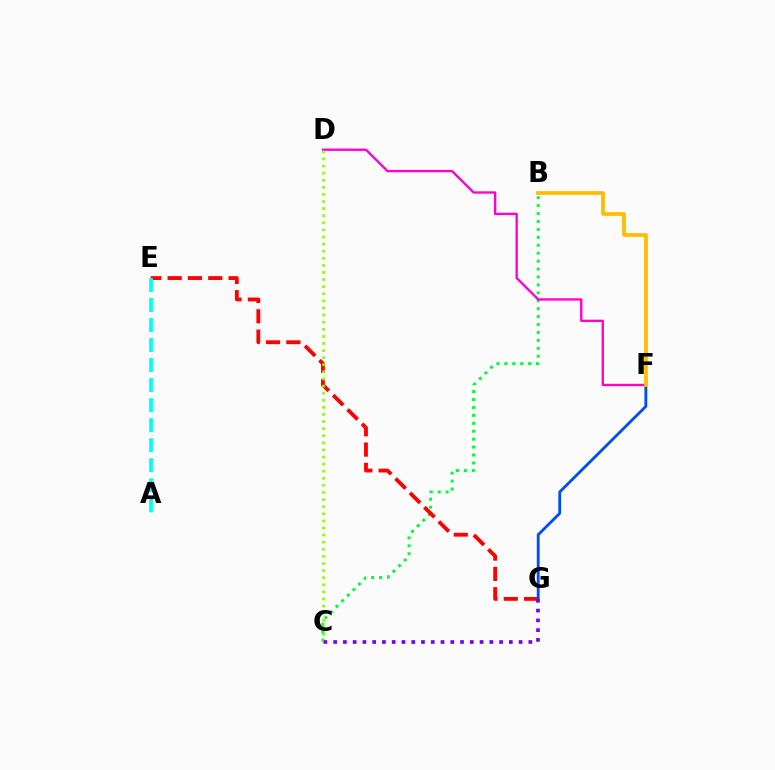{('B', 'C'): [{'color': '#00ff39', 'line_style': 'dotted', 'thickness': 2.16}], ('E', 'G'): [{'color': '#ff0000', 'line_style': 'dashed', 'thickness': 2.76}], ('F', 'G'): [{'color': '#004bff', 'line_style': 'solid', 'thickness': 2.03}], ('D', 'F'): [{'color': '#ff00cf', 'line_style': 'solid', 'thickness': 1.69}], ('B', 'F'): [{'color': '#ffbd00', 'line_style': 'solid', 'thickness': 2.71}], ('C', 'D'): [{'color': '#84ff00', 'line_style': 'dotted', 'thickness': 1.93}], ('C', 'G'): [{'color': '#7200ff', 'line_style': 'dotted', 'thickness': 2.65}], ('A', 'E'): [{'color': '#00fff6', 'line_style': 'dashed', 'thickness': 2.72}]}